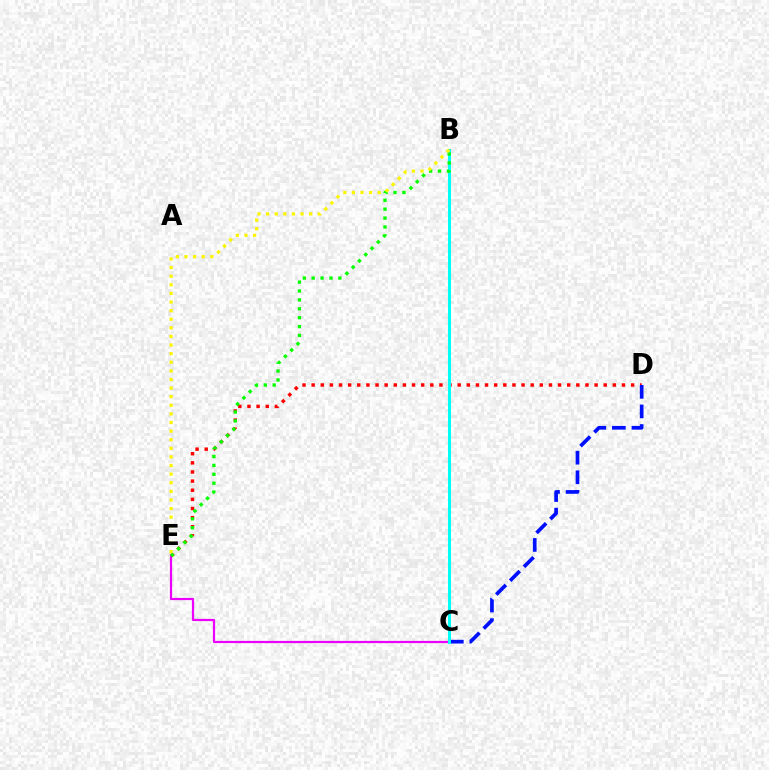{('D', 'E'): [{'color': '#ff0000', 'line_style': 'dotted', 'thickness': 2.48}], ('C', 'E'): [{'color': '#ee00ff', 'line_style': 'solid', 'thickness': 1.58}], ('C', 'D'): [{'color': '#0010ff', 'line_style': 'dashed', 'thickness': 2.66}], ('B', 'C'): [{'color': '#00fff6', 'line_style': 'solid', 'thickness': 2.19}], ('B', 'E'): [{'color': '#08ff00', 'line_style': 'dotted', 'thickness': 2.42}, {'color': '#fcf500', 'line_style': 'dotted', 'thickness': 2.34}]}